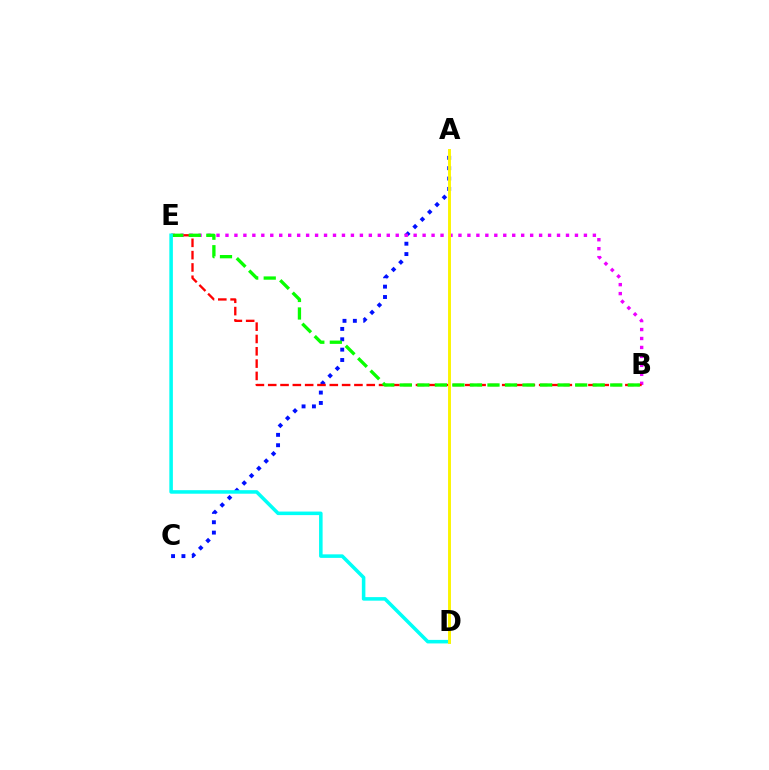{('A', 'C'): [{'color': '#0010ff', 'line_style': 'dotted', 'thickness': 2.81}], ('B', 'E'): [{'color': '#ee00ff', 'line_style': 'dotted', 'thickness': 2.43}, {'color': '#ff0000', 'line_style': 'dashed', 'thickness': 1.67}, {'color': '#08ff00', 'line_style': 'dashed', 'thickness': 2.38}], ('D', 'E'): [{'color': '#00fff6', 'line_style': 'solid', 'thickness': 2.55}], ('A', 'D'): [{'color': '#fcf500', 'line_style': 'solid', 'thickness': 2.1}]}